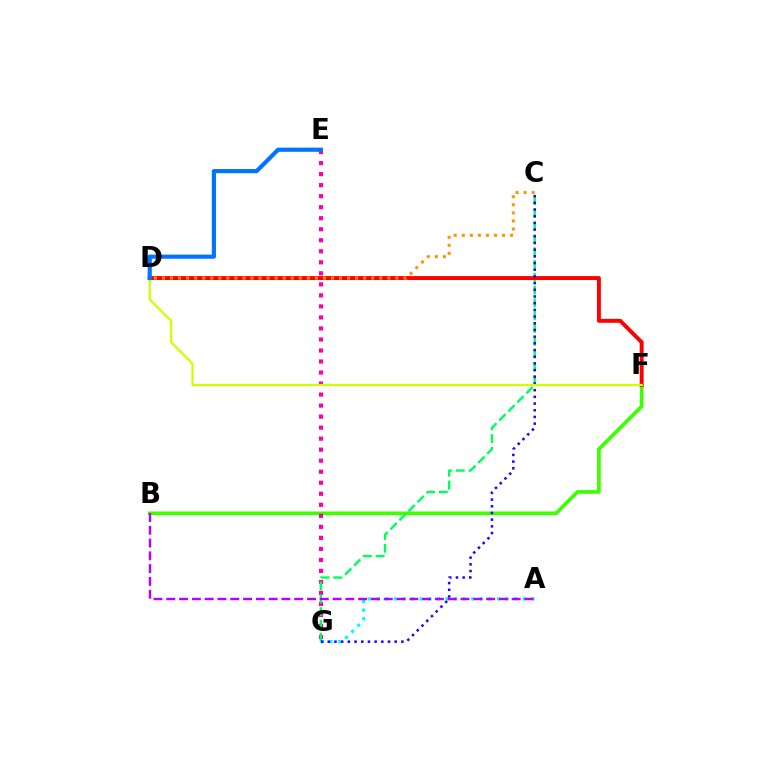{('B', 'F'): [{'color': '#3dff00', 'line_style': 'solid', 'thickness': 2.66}], ('E', 'G'): [{'color': '#ff00ac', 'line_style': 'dotted', 'thickness': 2.99}], ('C', 'G'): [{'color': '#00ff5c', 'line_style': 'dashed', 'thickness': 1.74}, {'color': '#2500ff', 'line_style': 'dotted', 'thickness': 1.82}], ('D', 'F'): [{'color': '#ff0000', 'line_style': 'solid', 'thickness': 2.83}, {'color': '#d1ff00', 'line_style': 'solid', 'thickness': 1.63}], ('A', 'G'): [{'color': '#00fff6', 'line_style': 'dotted', 'thickness': 2.34}], ('C', 'D'): [{'color': '#ff9400', 'line_style': 'dotted', 'thickness': 2.19}], ('A', 'B'): [{'color': '#b900ff', 'line_style': 'dashed', 'thickness': 1.74}], ('D', 'E'): [{'color': '#0074ff', 'line_style': 'solid', 'thickness': 2.99}]}